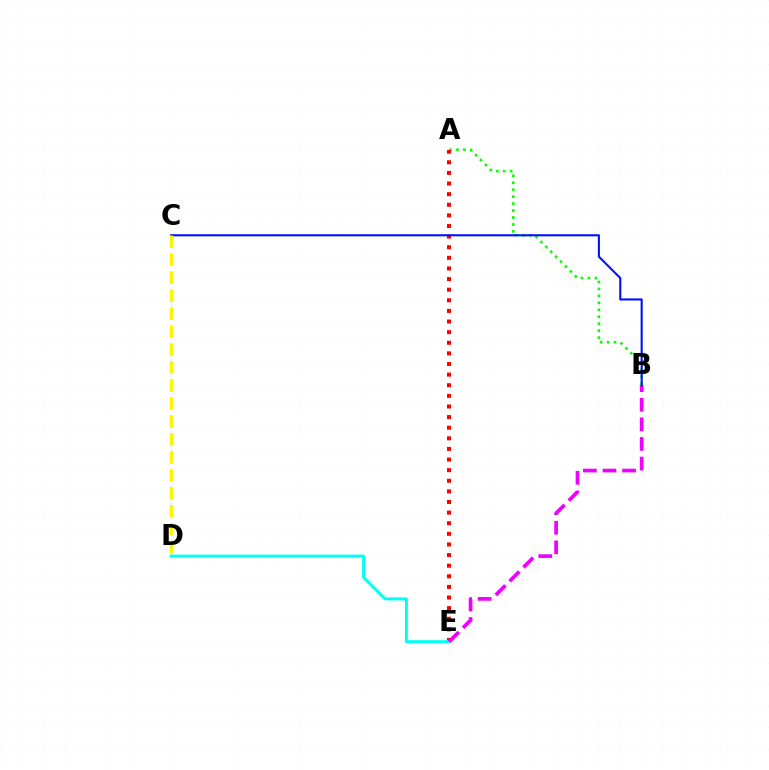{('A', 'B'): [{'color': '#08ff00', 'line_style': 'dotted', 'thickness': 1.89}], ('A', 'E'): [{'color': '#ff0000', 'line_style': 'dotted', 'thickness': 2.88}], ('D', 'E'): [{'color': '#00fff6', 'line_style': 'solid', 'thickness': 2.14}], ('B', 'E'): [{'color': '#ee00ff', 'line_style': 'dashed', 'thickness': 2.66}], ('B', 'C'): [{'color': '#0010ff', 'line_style': 'solid', 'thickness': 1.51}], ('C', 'D'): [{'color': '#fcf500', 'line_style': 'dashed', 'thickness': 2.44}]}